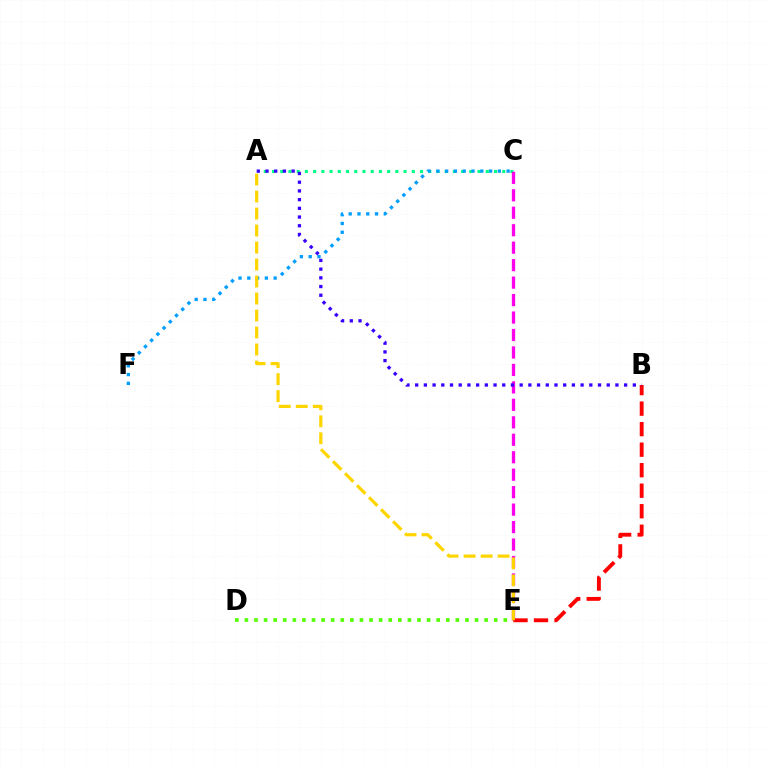{('A', 'C'): [{'color': '#00ff86', 'line_style': 'dotted', 'thickness': 2.23}], ('C', 'E'): [{'color': '#ff00ed', 'line_style': 'dashed', 'thickness': 2.37}], ('C', 'F'): [{'color': '#009eff', 'line_style': 'dotted', 'thickness': 2.39}], ('B', 'E'): [{'color': '#ff0000', 'line_style': 'dashed', 'thickness': 2.79}], ('D', 'E'): [{'color': '#4fff00', 'line_style': 'dotted', 'thickness': 2.61}], ('A', 'E'): [{'color': '#ffd500', 'line_style': 'dashed', 'thickness': 2.31}], ('A', 'B'): [{'color': '#3700ff', 'line_style': 'dotted', 'thickness': 2.37}]}